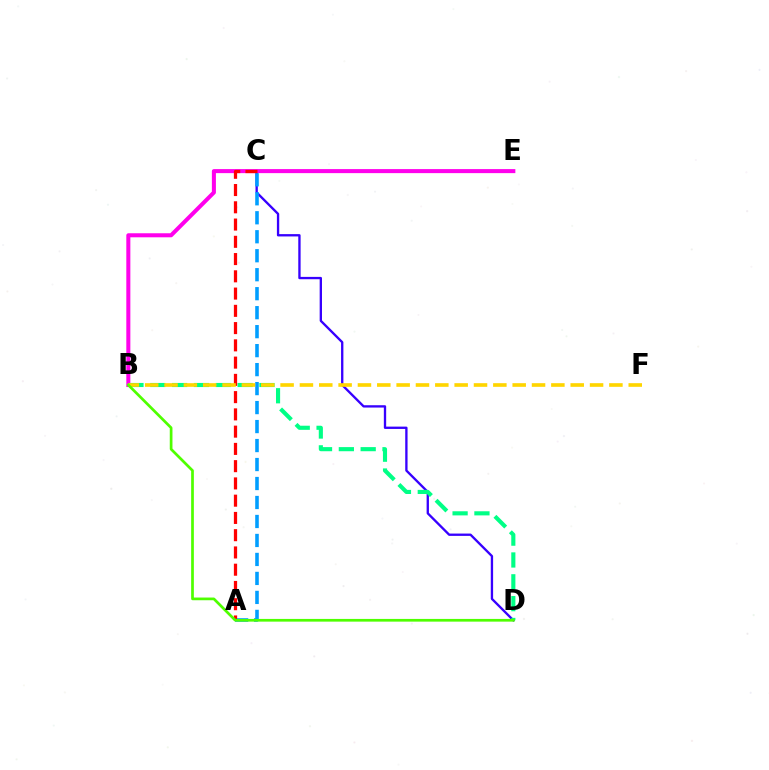{('C', 'D'): [{'color': '#3700ff', 'line_style': 'solid', 'thickness': 1.68}], ('B', 'E'): [{'color': '#ff00ed', 'line_style': 'solid', 'thickness': 2.91}], ('B', 'D'): [{'color': '#00ff86', 'line_style': 'dashed', 'thickness': 2.97}, {'color': '#4fff00', 'line_style': 'solid', 'thickness': 1.95}], ('A', 'C'): [{'color': '#009eff', 'line_style': 'dashed', 'thickness': 2.58}, {'color': '#ff0000', 'line_style': 'dashed', 'thickness': 2.34}], ('B', 'F'): [{'color': '#ffd500', 'line_style': 'dashed', 'thickness': 2.63}]}